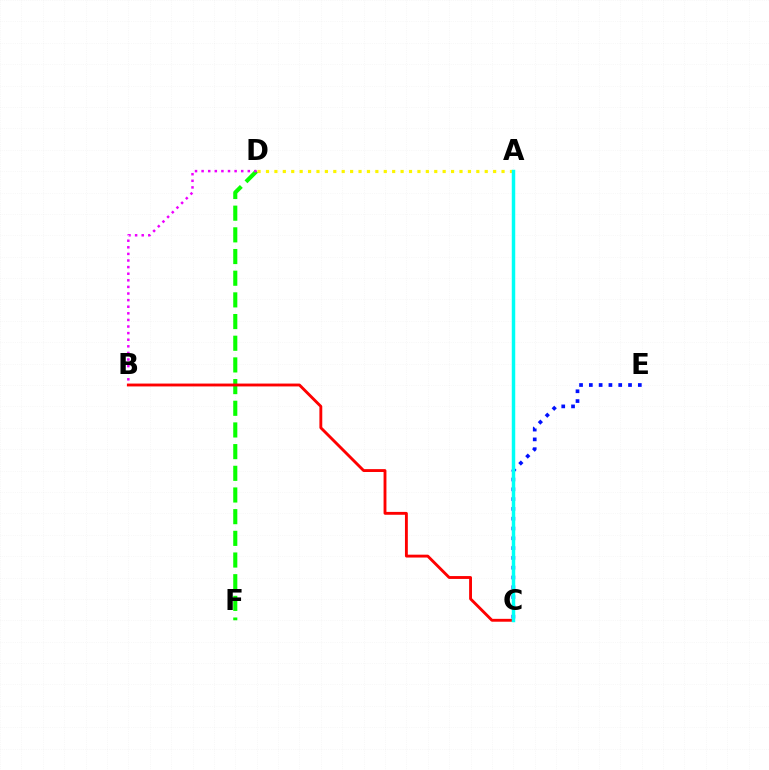{('D', 'F'): [{'color': '#08ff00', 'line_style': 'dashed', 'thickness': 2.94}], ('A', 'D'): [{'color': '#fcf500', 'line_style': 'dotted', 'thickness': 2.29}], ('B', 'D'): [{'color': '#ee00ff', 'line_style': 'dotted', 'thickness': 1.79}], ('C', 'E'): [{'color': '#0010ff', 'line_style': 'dotted', 'thickness': 2.66}], ('B', 'C'): [{'color': '#ff0000', 'line_style': 'solid', 'thickness': 2.07}], ('A', 'C'): [{'color': '#00fff6', 'line_style': 'solid', 'thickness': 2.49}]}